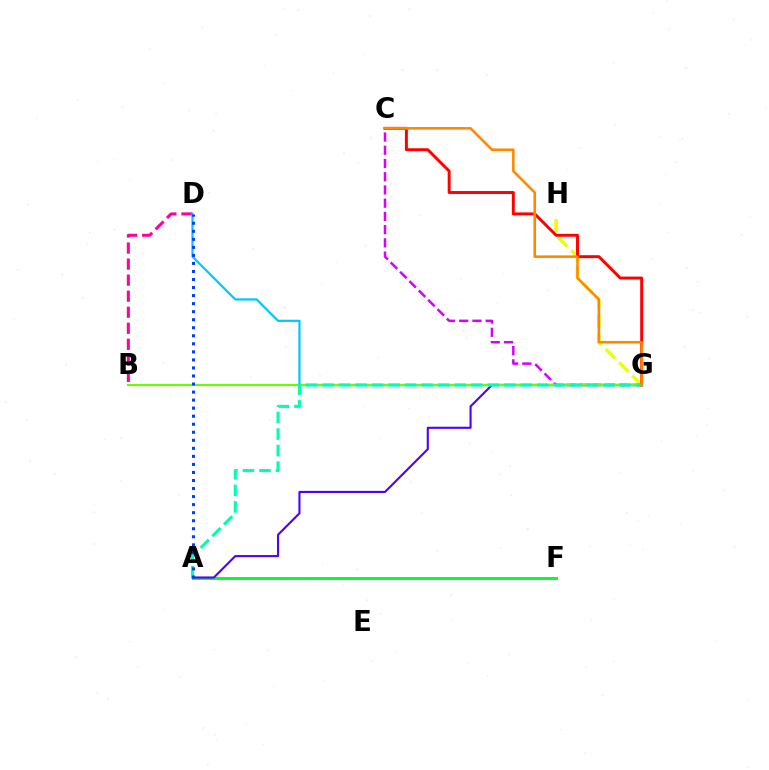{('G', 'H'): [{'color': '#eeff00', 'line_style': 'dashed', 'thickness': 2.56}], ('C', 'G'): [{'color': '#d600ff', 'line_style': 'dashed', 'thickness': 1.8}, {'color': '#ff0000', 'line_style': 'solid', 'thickness': 2.12}, {'color': '#ff8800', 'line_style': 'solid', 'thickness': 1.86}], ('B', 'D'): [{'color': '#ff00a0', 'line_style': 'dashed', 'thickness': 2.18}], ('D', 'G'): [{'color': '#00c7ff', 'line_style': 'solid', 'thickness': 1.6}], ('A', 'F'): [{'color': '#00ff27', 'line_style': 'solid', 'thickness': 2.11}], ('A', 'G'): [{'color': '#4f00ff', 'line_style': 'solid', 'thickness': 1.52}, {'color': '#00ffaf', 'line_style': 'dashed', 'thickness': 2.24}], ('B', 'G'): [{'color': '#66ff00', 'line_style': 'solid', 'thickness': 1.56}], ('A', 'D'): [{'color': '#003fff', 'line_style': 'dotted', 'thickness': 2.18}]}